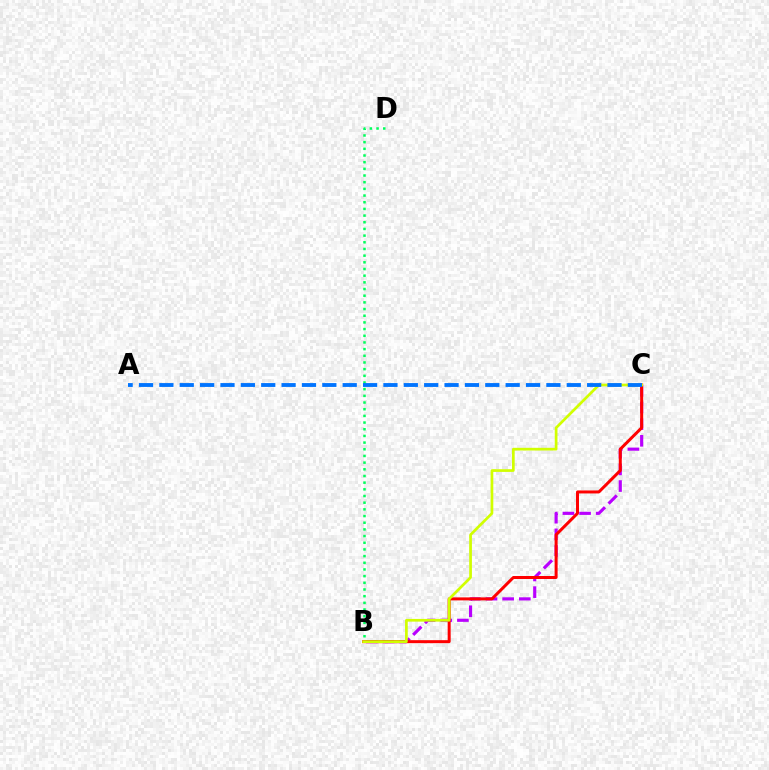{('B', 'C'): [{'color': '#b900ff', 'line_style': 'dashed', 'thickness': 2.26}, {'color': '#ff0000', 'line_style': 'solid', 'thickness': 2.16}, {'color': '#d1ff00', 'line_style': 'solid', 'thickness': 1.95}], ('B', 'D'): [{'color': '#00ff5c', 'line_style': 'dotted', 'thickness': 1.81}], ('A', 'C'): [{'color': '#0074ff', 'line_style': 'dashed', 'thickness': 2.77}]}